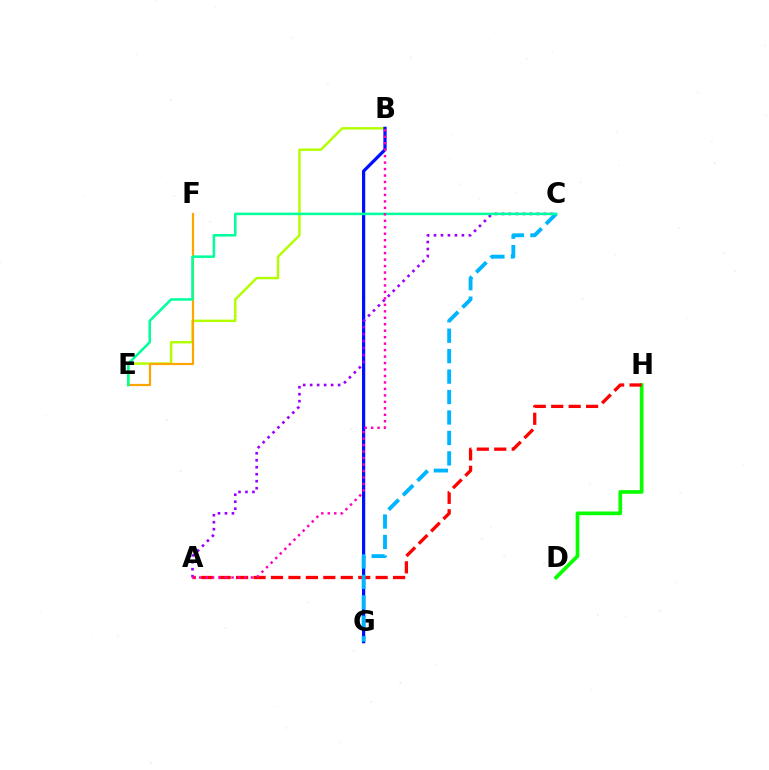{('B', 'E'): [{'color': '#b3ff00', 'line_style': 'solid', 'thickness': 1.76}], ('D', 'H'): [{'color': '#08ff00', 'line_style': 'solid', 'thickness': 2.65}], ('E', 'F'): [{'color': '#ffa500', 'line_style': 'solid', 'thickness': 1.59}], ('B', 'G'): [{'color': '#0010ff', 'line_style': 'solid', 'thickness': 2.32}], ('A', 'H'): [{'color': '#ff0000', 'line_style': 'dashed', 'thickness': 2.37}], ('A', 'C'): [{'color': '#9b00ff', 'line_style': 'dotted', 'thickness': 1.9}], ('C', 'G'): [{'color': '#00b5ff', 'line_style': 'dashed', 'thickness': 2.78}], ('C', 'E'): [{'color': '#00ff9d', 'line_style': 'solid', 'thickness': 1.82}], ('A', 'B'): [{'color': '#ff00bd', 'line_style': 'dotted', 'thickness': 1.76}]}